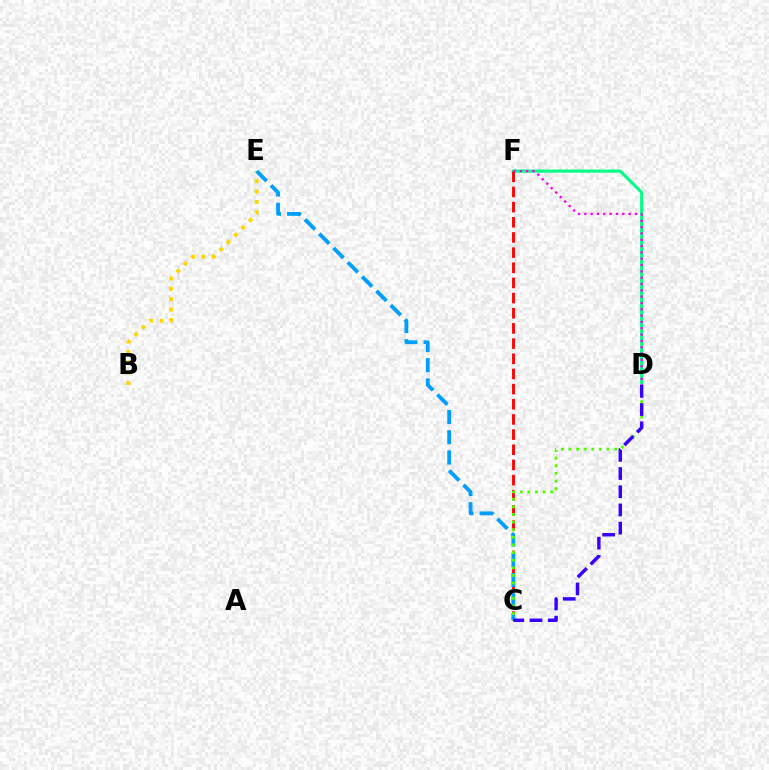{('D', 'F'): [{'color': '#00ff86', 'line_style': 'solid', 'thickness': 2.26}, {'color': '#ff00ed', 'line_style': 'dotted', 'thickness': 1.72}], ('B', 'E'): [{'color': '#ffd500', 'line_style': 'dotted', 'thickness': 2.82}], ('C', 'F'): [{'color': '#ff0000', 'line_style': 'dashed', 'thickness': 2.06}], ('C', 'E'): [{'color': '#009eff', 'line_style': 'dashed', 'thickness': 2.75}], ('C', 'D'): [{'color': '#4fff00', 'line_style': 'dotted', 'thickness': 2.07}, {'color': '#3700ff', 'line_style': 'dashed', 'thickness': 2.47}]}